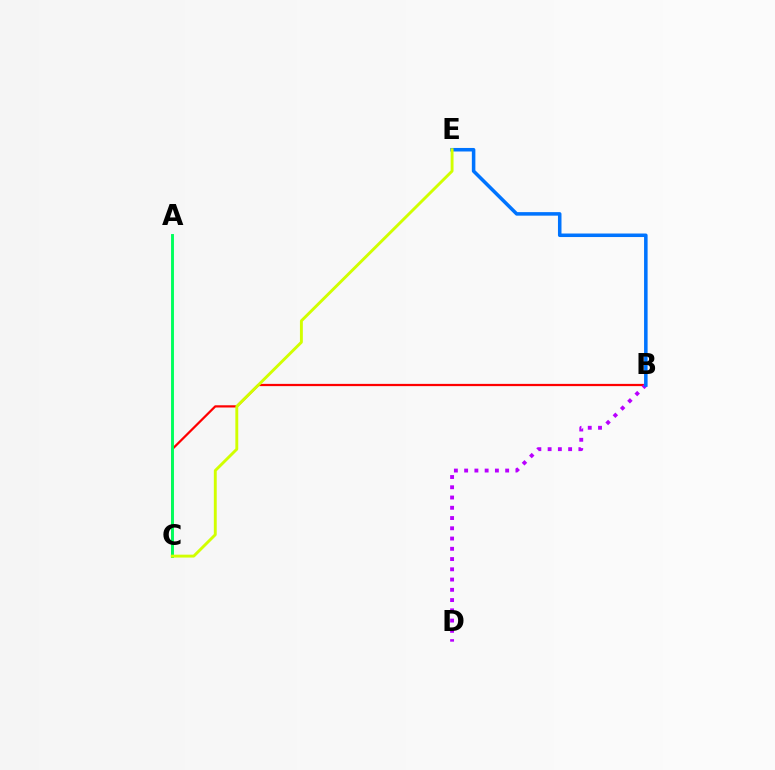{('B', 'C'): [{'color': '#ff0000', 'line_style': 'solid', 'thickness': 1.61}], ('A', 'C'): [{'color': '#00ff5c', 'line_style': 'solid', 'thickness': 2.09}], ('B', 'D'): [{'color': '#b900ff', 'line_style': 'dotted', 'thickness': 2.79}], ('B', 'E'): [{'color': '#0074ff', 'line_style': 'solid', 'thickness': 2.54}], ('C', 'E'): [{'color': '#d1ff00', 'line_style': 'solid', 'thickness': 2.08}]}